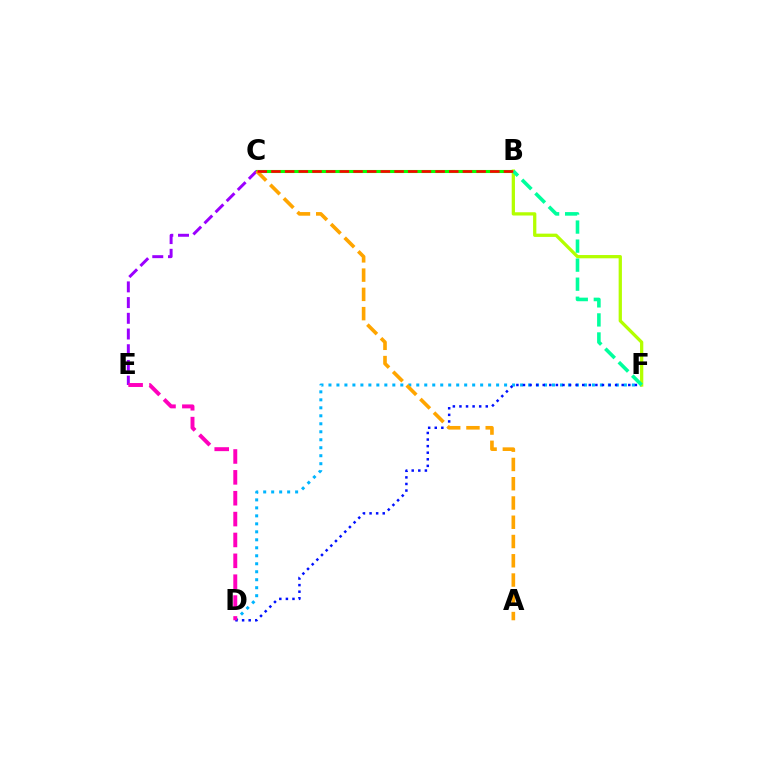{('D', 'F'): [{'color': '#00b5ff', 'line_style': 'dotted', 'thickness': 2.17}, {'color': '#0010ff', 'line_style': 'dotted', 'thickness': 1.79}], ('B', 'C'): [{'color': '#08ff00', 'line_style': 'solid', 'thickness': 2.22}, {'color': '#ff0000', 'line_style': 'dashed', 'thickness': 1.86}], ('C', 'E'): [{'color': '#9b00ff', 'line_style': 'dashed', 'thickness': 2.13}], ('B', 'F'): [{'color': '#b3ff00', 'line_style': 'solid', 'thickness': 2.36}, {'color': '#00ff9d', 'line_style': 'dashed', 'thickness': 2.59}], ('D', 'E'): [{'color': '#ff00bd', 'line_style': 'dashed', 'thickness': 2.84}], ('A', 'C'): [{'color': '#ffa500', 'line_style': 'dashed', 'thickness': 2.62}]}